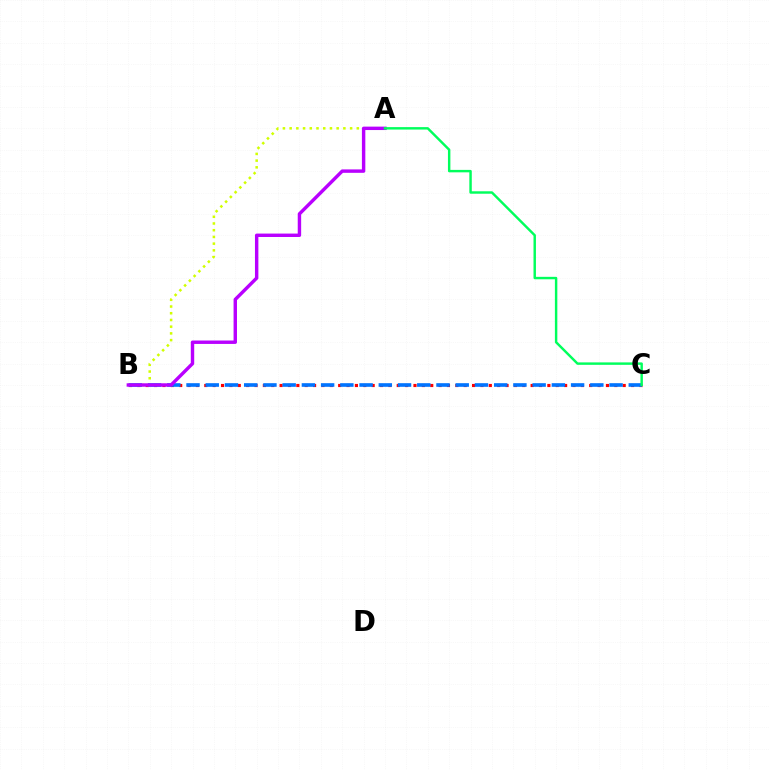{('A', 'B'): [{'color': '#d1ff00', 'line_style': 'dotted', 'thickness': 1.82}, {'color': '#b900ff', 'line_style': 'solid', 'thickness': 2.46}], ('B', 'C'): [{'color': '#ff0000', 'line_style': 'dotted', 'thickness': 2.27}, {'color': '#0074ff', 'line_style': 'dashed', 'thickness': 2.61}], ('A', 'C'): [{'color': '#00ff5c', 'line_style': 'solid', 'thickness': 1.76}]}